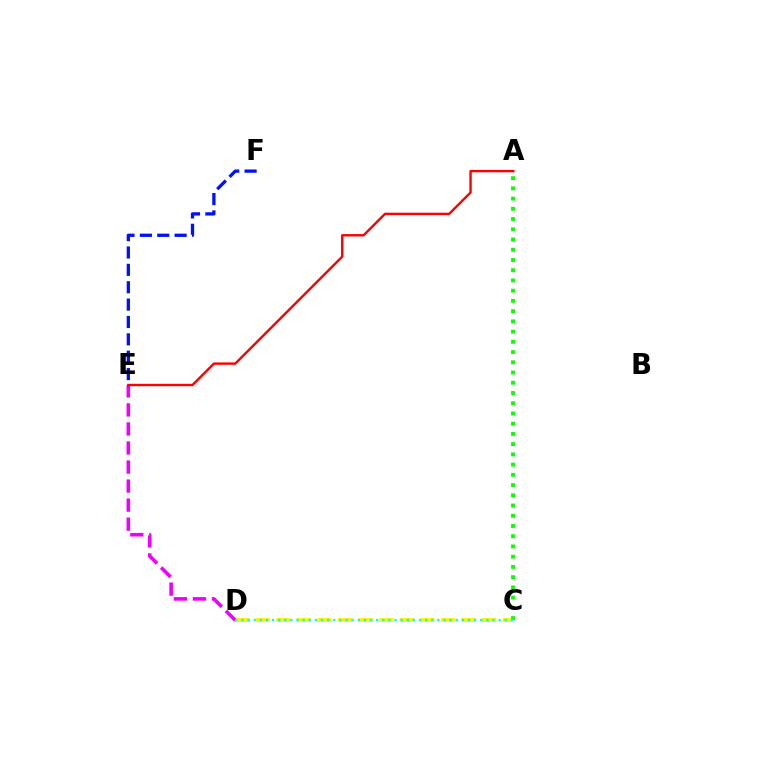{('E', 'F'): [{'color': '#0010ff', 'line_style': 'dashed', 'thickness': 2.36}], ('C', 'D'): [{'color': '#fcf500', 'line_style': 'dashed', 'thickness': 2.8}, {'color': '#00fff6', 'line_style': 'dotted', 'thickness': 1.66}], ('D', 'E'): [{'color': '#ee00ff', 'line_style': 'dashed', 'thickness': 2.59}], ('A', 'C'): [{'color': '#08ff00', 'line_style': 'dotted', 'thickness': 2.78}], ('A', 'E'): [{'color': '#ff0000', 'line_style': 'solid', 'thickness': 1.73}]}